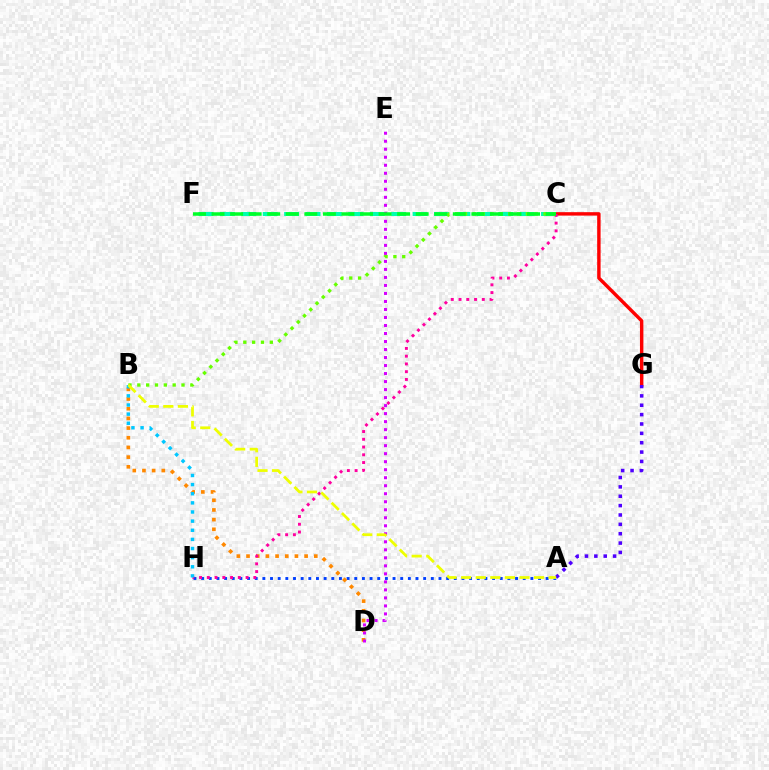{('C', 'G'): [{'color': '#ff0000', 'line_style': 'solid', 'thickness': 2.47}], ('A', 'H'): [{'color': '#003fff', 'line_style': 'dotted', 'thickness': 2.08}], ('C', 'F'): [{'color': '#00ffaf', 'line_style': 'dashed', 'thickness': 2.91}, {'color': '#00ff27', 'line_style': 'dashed', 'thickness': 2.52}], ('B', 'D'): [{'color': '#ff8800', 'line_style': 'dotted', 'thickness': 2.63}], ('C', 'H'): [{'color': '#ff00a0', 'line_style': 'dotted', 'thickness': 2.11}], ('B', 'C'): [{'color': '#66ff00', 'line_style': 'dotted', 'thickness': 2.4}], ('D', 'E'): [{'color': '#d600ff', 'line_style': 'dotted', 'thickness': 2.18}], ('B', 'H'): [{'color': '#00c7ff', 'line_style': 'dotted', 'thickness': 2.48}], ('A', 'G'): [{'color': '#4f00ff', 'line_style': 'dotted', 'thickness': 2.54}], ('A', 'B'): [{'color': '#eeff00', 'line_style': 'dashed', 'thickness': 1.98}]}